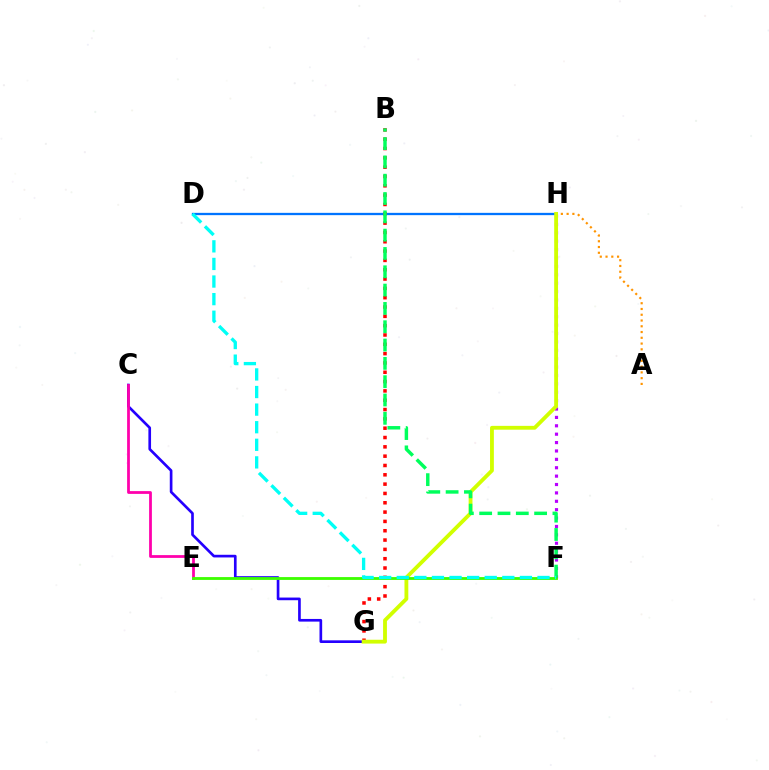{('C', 'G'): [{'color': '#2500ff', 'line_style': 'solid', 'thickness': 1.92}], ('C', 'E'): [{'color': '#ff00ac', 'line_style': 'solid', 'thickness': 2.0}], ('D', 'H'): [{'color': '#0074ff', 'line_style': 'solid', 'thickness': 1.65}], ('A', 'H'): [{'color': '#ff9400', 'line_style': 'dotted', 'thickness': 1.57}], ('B', 'G'): [{'color': '#ff0000', 'line_style': 'dotted', 'thickness': 2.53}], ('F', 'H'): [{'color': '#b900ff', 'line_style': 'dotted', 'thickness': 2.28}], ('G', 'H'): [{'color': '#d1ff00', 'line_style': 'solid', 'thickness': 2.76}], ('E', 'F'): [{'color': '#3dff00', 'line_style': 'solid', 'thickness': 2.04}], ('B', 'F'): [{'color': '#00ff5c', 'line_style': 'dashed', 'thickness': 2.49}], ('D', 'F'): [{'color': '#00fff6', 'line_style': 'dashed', 'thickness': 2.39}]}